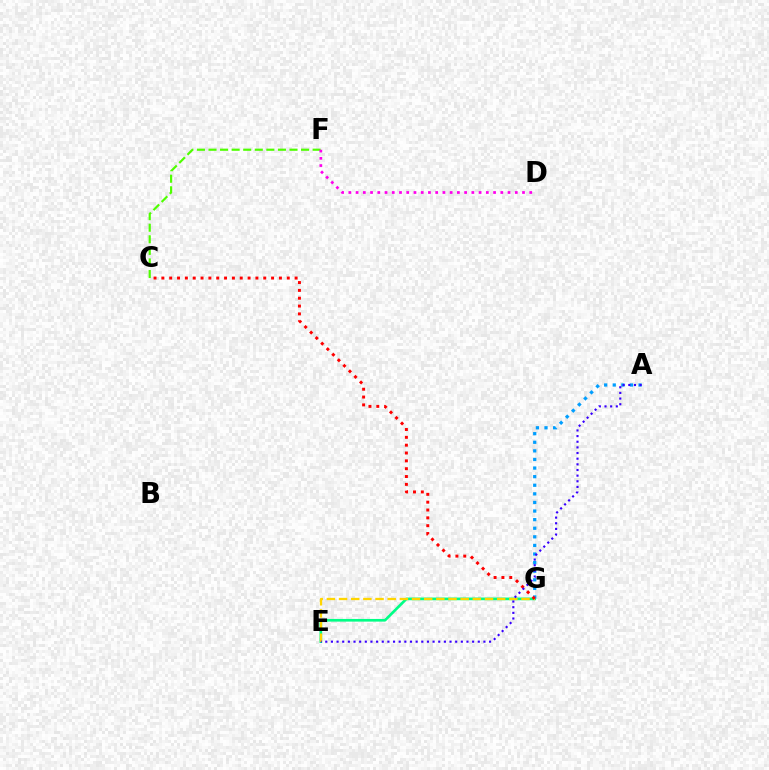{('E', 'G'): [{'color': '#00ff86', 'line_style': 'solid', 'thickness': 1.93}, {'color': '#ffd500', 'line_style': 'dashed', 'thickness': 1.65}], ('A', 'G'): [{'color': '#009eff', 'line_style': 'dotted', 'thickness': 2.34}], ('C', 'F'): [{'color': '#4fff00', 'line_style': 'dashed', 'thickness': 1.57}], ('C', 'G'): [{'color': '#ff0000', 'line_style': 'dotted', 'thickness': 2.13}], ('A', 'E'): [{'color': '#3700ff', 'line_style': 'dotted', 'thickness': 1.53}], ('D', 'F'): [{'color': '#ff00ed', 'line_style': 'dotted', 'thickness': 1.97}]}